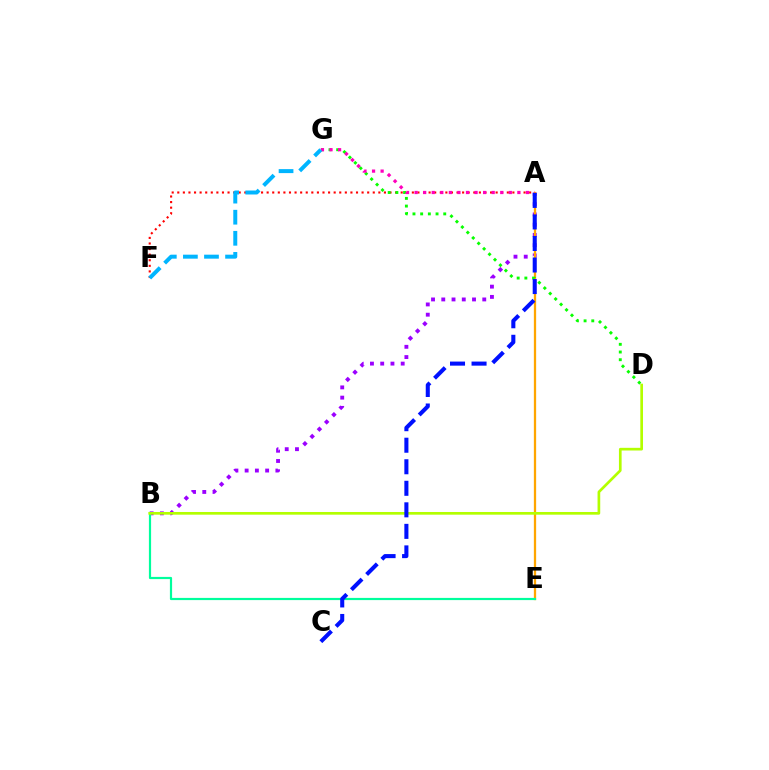{('A', 'B'): [{'color': '#9b00ff', 'line_style': 'dotted', 'thickness': 2.78}], ('A', 'E'): [{'color': '#ffa500', 'line_style': 'solid', 'thickness': 1.64}], ('A', 'F'): [{'color': '#ff0000', 'line_style': 'dotted', 'thickness': 1.52}], ('B', 'E'): [{'color': '#00ff9d', 'line_style': 'solid', 'thickness': 1.58}], ('B', 'D'): [{'color': '#b3ff00', 'line_style': 'solid', 'thickness': 1.93}], ('D', 'G'): [{'color': '#08ff00', 'line_style': 'dotted', 'thickness': 2.09}], ('A', 'G'): [{'color': '#ff00bd', 'line_style': 'dotted', 'thickness': 2.33}], ('F', 'G'): [{'color': '#00b5ff', 'line_style': 'dashed', 'thickness': 2.86}], ('A', 'C'): [{'color': '#0010ff', 'line_style': 'dashed', 'thickness': 2.93}]}